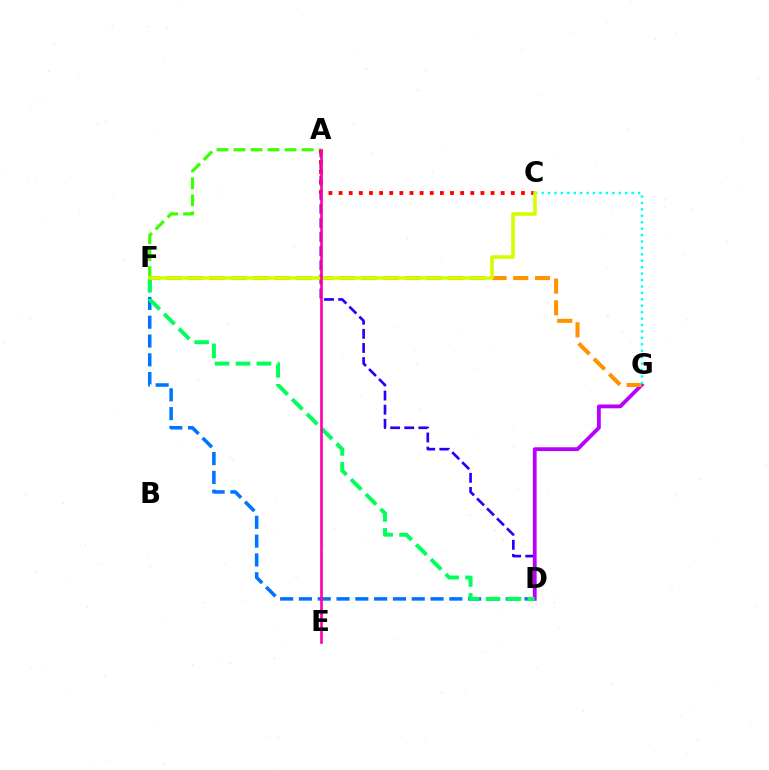{('A', 'D'): [{'color': '#2500ff', 'line_style': 'dashed', 'thickness': 1.92}], ('D', 'F'): [{'color': '#0074ff', 'line_style': 'dashed', 'thickness': 2.55}, {'color': '#00ff5c', 'line_style': 'dashed', 'thickness': 2.84}], ('D', 'G'): [{'color': '#b900ff', 'line_style': 'solid', 'thickness': 2.75}], ('A', 'F'): [{'color': '#3dff00', 'line_style': 'dashed', 'thickness': 2.31}], ('A', 'C'): [{'color': '#ff0000', 'line_style': 'dotted', 'thickness': 2.75}], ('F', 'G'): [{'color': '#ff9400', 'line_style': 'dashed', 'thickness': 2.95}], ('C', 'G'): [{'color': '#00fff6', 'line_style': 'dotted', 'thickness': 1.75}], ('C', 'F'): [{'color': '#d1ff00', 'line_style': 'solid', 'thickness': 2.58}], ('A', 'E'): [{'color': '#ff00ac', 'line_style': 'solid', 'thickness': 1.91}]}